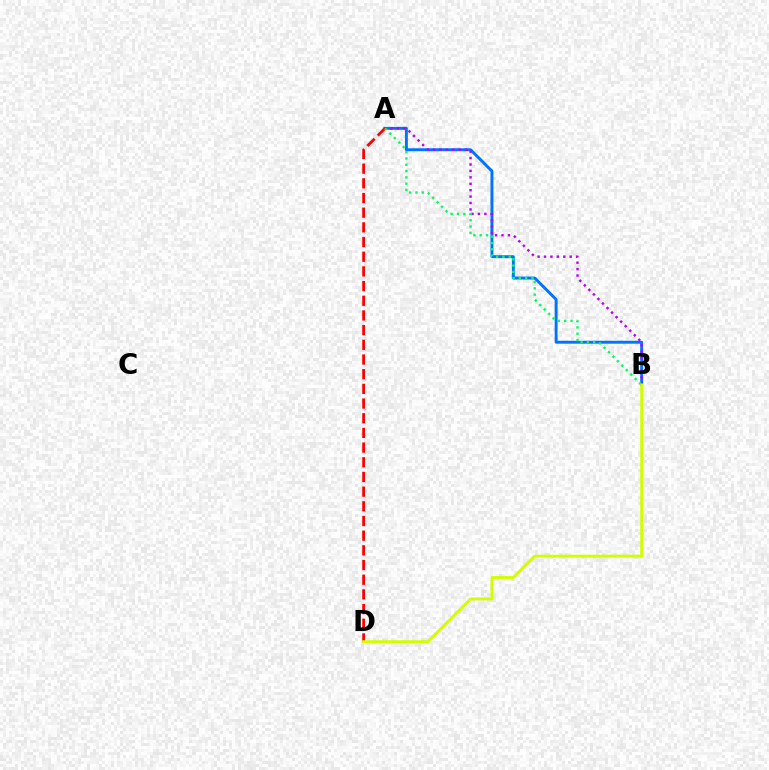{('A', 'B'): [{'color': '#0074ff', 'line_style': 'solid', 'thickness': 2.11}, {'color': '#b900ff', 'line_style': 'dotted', 'thickness': 1.74}, {'color': '#00ff5c', 'line_style': 'dotted', 'thickness': 1.71}], ('A', 'D'): [{'color': '#ff0000', 'line_style': 'dashed', 'thickness': 1.99}], ('B', 'D'): [{'color': '#d1ff00', 'line_style': 'solid', 'thickness': 2.08}]}